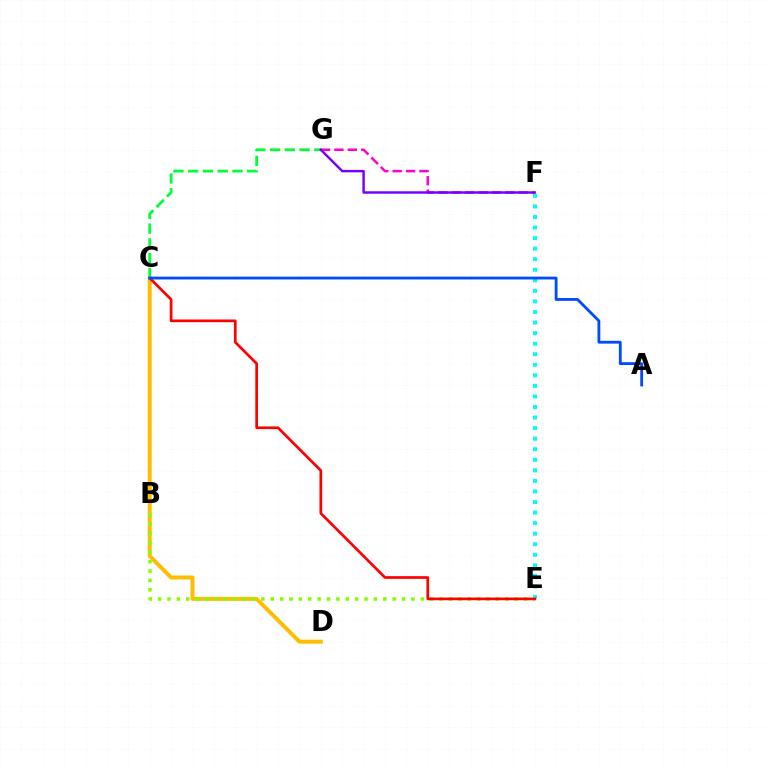{('C', 'D'): [{'color': '#ffbd00', 'line_style': 'solid', 'thickness': 2.85}], ('E', 'F'): [{'color': '#00fff6', 'line_style': 'dotted', 'thickness': 2.87}], ('B', 'E'): [{'color': '#84ff00', 'line_style': 'dotted', 'thickness': 2.55}], ('C', 'E'): [{'color': '#ff0000', 'line_style': 'solid', 'thickness': 1.94}], ('C', 'G'): [{'color': '#00ff39', 'line_style': 'dashed', 'thickness': 2.0}], ('F', 'G'): [{'color': '#ff00cf', 'line_style': 'dashed', 'thickness': 1.82}, {'color': '#7200ff', 'line_style': 'solid', 'thickness': 1.75}], ('A', 'C'): [{'color': '#004bff', 'line_style': 'solid', 'thickness': 2.03}]}